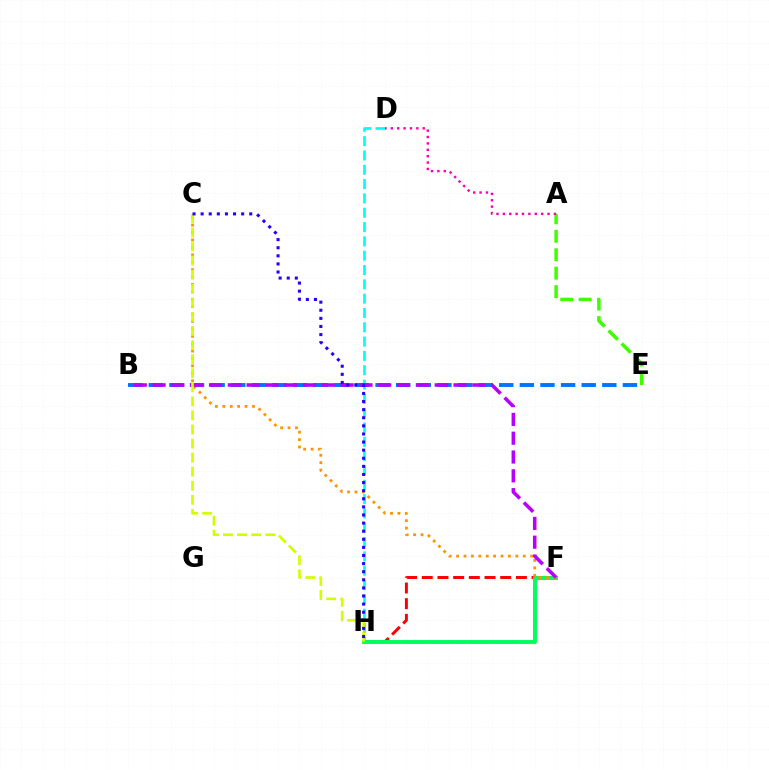{('F', 'H'): [{'color': '#ff0000', 'line_style': 'dashed', 'thickness': 2.13}, {'color': '#00ff5c', 'line_style': 'solid', 'thickness': 2.83}], ('D', 'H'): [{'color': '#00fff6', 'line_style': 'dashed', 'thickness': 1.95}], ('A', 'E'): [{'color': '#3dff00', 'line_style': 'dashed', 'thickness': 2.5}], ('B', 'E'): [{'color': '#0074ff', 'line_style': 'dashed', 'thickness': 2.8}], ('A', 'D'): [{'color': '#ff00ac', 'line_style': 'dotted', 'thickness': 1.73}], ('C', 'F'): [{'color': '#ff9400', 'line_style': 'dotted', 'thickness': 2.01}], ('B', 'F'): [{'color': '#b900ff', 'line_style': 'dashed', 'thickness': 2.55}], ('C', 'H'): [{'color': '#d1ff00', 'line_style': 'dashed', 'thickness': 1.91}, {'color': '#2500ff', 'line_style': 'dotted', 'thickness': 2.2}]}